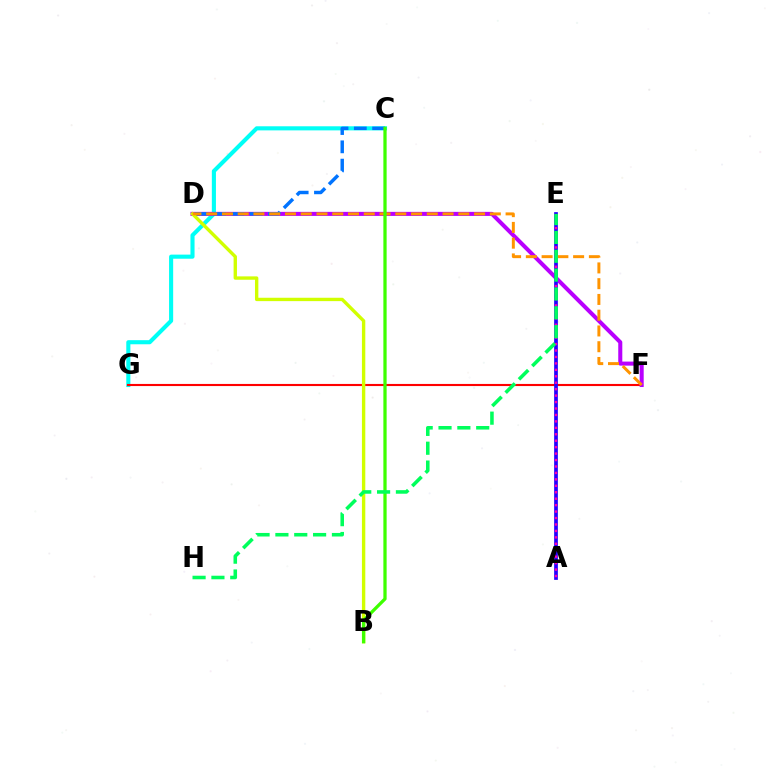{('C', 'G'): [{'color': '#00fff6', 'line_style': 'solid', 'thickness': 2.95}], ('F', 'G'): [{'color': '#ff0000', 'line_style': 'solid', 'thickness': 1.52}], ('D', 'F'): [{'color': '#b900ff', 'line_style': 'solid', 'thickness': 2.92}, {'color': '#ff9400', 'line_style': 'dashed', 'thickness': 2.14}], ('C', 'D'): [{'color': '#0074ff', 'line_style': 'dashed', 'thickness': 2.49}], ('A', 'E'): [{'color': '#2500ff', 'line_style': 'solid', 'thickness': 2.68}, {'color': '#ff00ac', 'line_style': 'dotted', 'thickness': 1.75}], ('B', 'D'): [{'color': '#d1ff00', 'line_style': 'solid', 'thickness': 2.43}], ('B', 'C'): [{'color': '#3dff00', 'line_style': 'solid', 'thickness': 2.35}], ('E', 'H'): [{'color': '#00ff5c', 'line_style': 'dashed', 'thickness': 2.56}]}